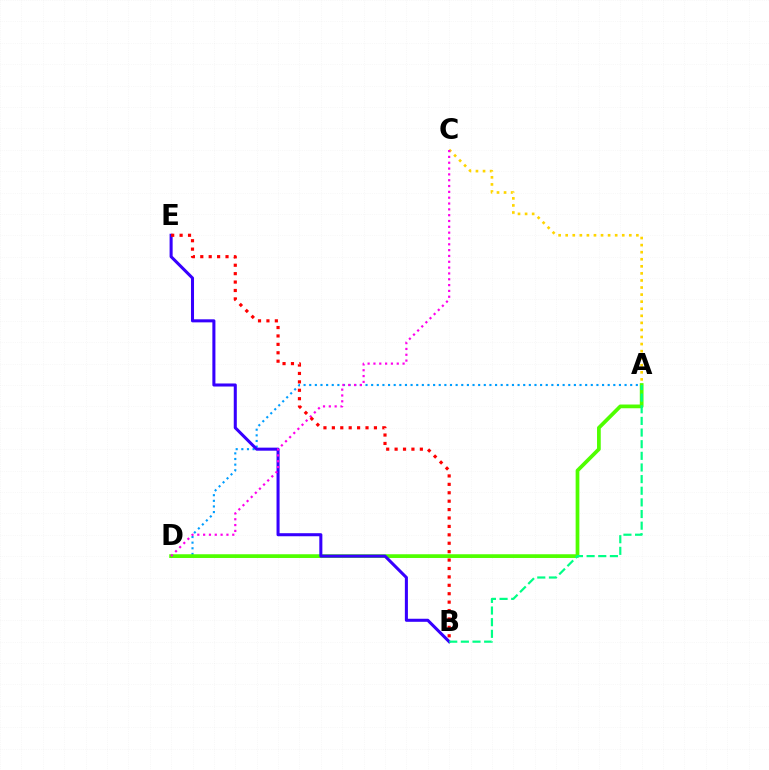{('A', 'C'): [{'color': '#ffd500', 'line_style': 'dotted', 'thickness': 1.92}], ('A', 'D'): [{'color': '#009eff', 'line_style': 'dotted', 'thickness': 1.53}, {'color': '#4fff00', 'line_style': 'solid', 'thickness': 2.69}], ('B', 'E'): [{'color': '#3700ff', 'line_style': 'solid', 'thickness': 2.2}, {'color': '#ff0000', 'line_style': 'dotted', 'thickness': 2.29}], ('C', 'D'): [{'color': '#ff00ed', 'line_style': 'dotted', 'thickness': 1.58}], ('A', 'B'): [{'color': '#00ff86', 'line_style': 'dashed', 'thickness': 1.58}]}